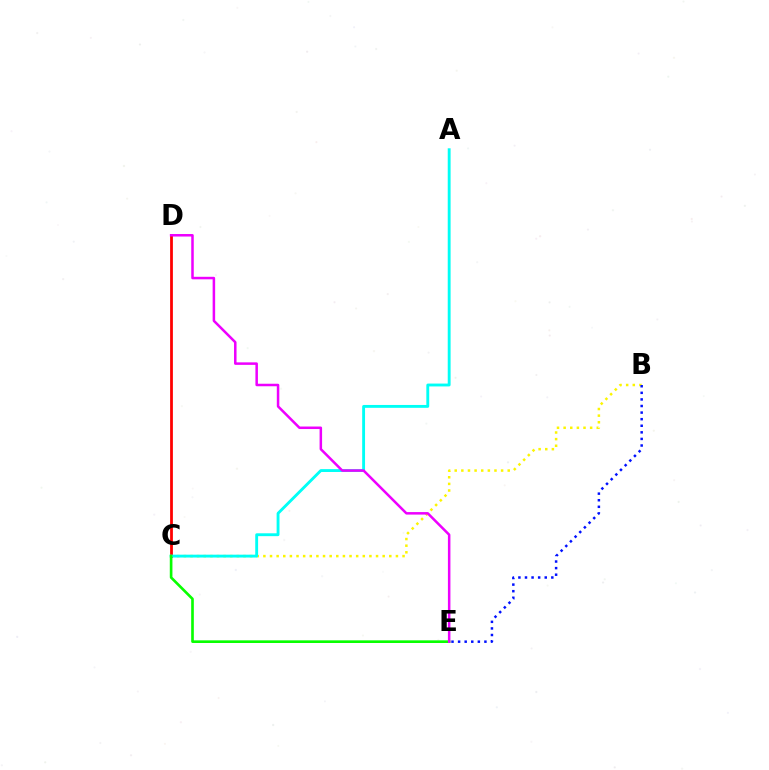{('B', 'C'): [{'color': '#fcf500', 'line_style': 'dotted', 'thickness': 1.8}], ('C', 'D'): [{'color': '#ff0000', 'line_style': 'solid', 'thickness': 2.0}], ('A', 'C'): [{'color': '#00fff6', 'line_style': 'solid', 'thickness': 2.06}], ('C', 'E'): [{'color': '#08ff00', 'line_style': 'solid', 'thickness': 1.91}], ('B', 'E'): [{'color': '#0010ff', 'line_style': 'dotted', 'thickness': 1.79}], ('D', 'E'): [{'color': '#ee00ff', 'line_style': 'solid', 'thickness': 1.81}]}